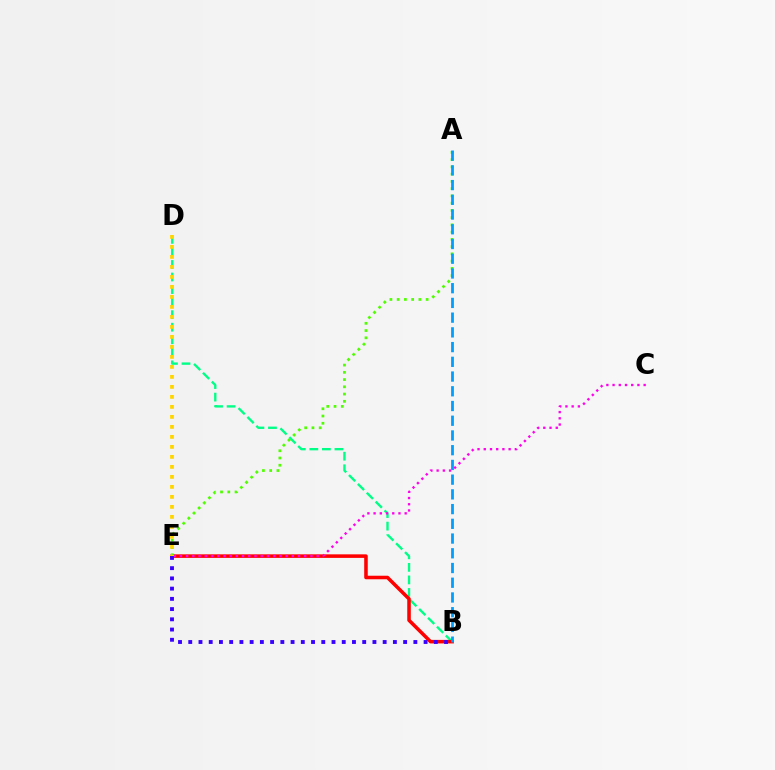{('B', 'D'): [{'color': '#00ff86', 'line_style': 'dashed', 'thickness': 1.7}], ('B', 'E'): [{'color': '#ff0000', 'line_style': 'solid', 'thickness': 2.55}, {'color': '#3700ff', 'line_style': 'dotted', 'thickness': 2.78}], ('A', 'E'): [{'color': '#4fff00', 'line_style': 'dotted', 'thickness': 1.97}], ('C', 'E'): [{'color': '#ff00ed', 'line_style': 'dotted', 'thickness': 1.69}], ('A', 'B'): [{'color': '#009eff', 'line_style': 'dashed', 'thickness': 2.0}], ('D', 'E'): [{'color': '#ffd500', 'line_style': 'dotted', 'thickness': 2.72}]}